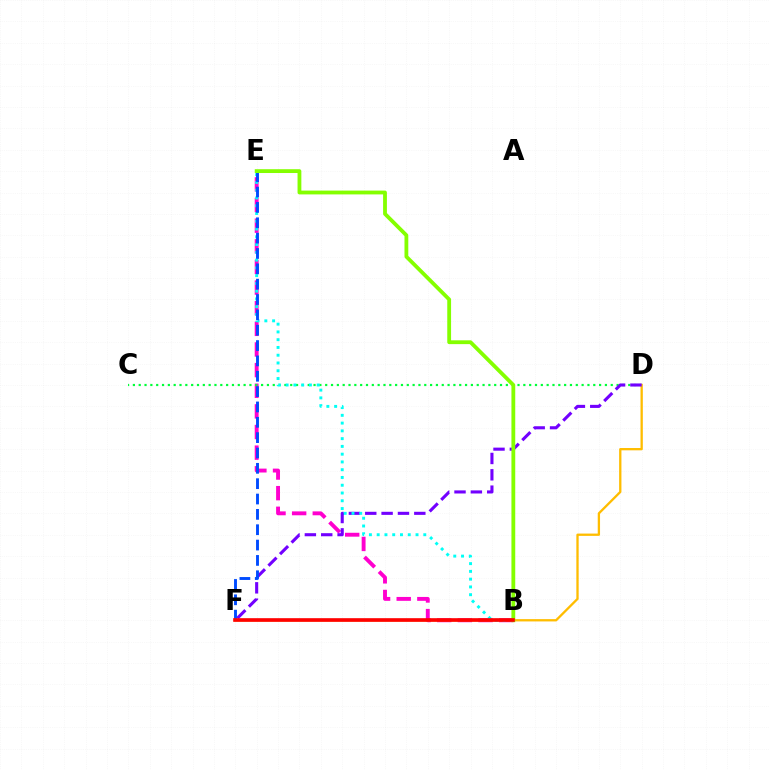{('B', 'E'): [{'color': '#ff00cf', 'line_style': 'dashed', 'thickness': 2.8}, {'color': '#00fff6', 'line_style': 'dotted', 'thickness': 2.11}, {'color': '#84ff00', 'line_style': 'solid', 'thickness': 2.74}], ('C', 'D'): [{'color': '#00ff39', 'line_style': 'dotted', 'thickness': 1.58}], ('D', 'F'): [{'color': '#ffbd00', 'line_style': 'solid', 'thickness': 1.66}, {'color': '#7200ff', 'line_style': 'dashed', 'thickness': 2.22}], ('E', 'F'): [{'color': '#004bff', 'line_style': 'dashed', 'thickness': 2.08}], ('B', 'F'): [{'color': '#ff0000', 'line_style': 'solid', 'thickness': 2.62}]}